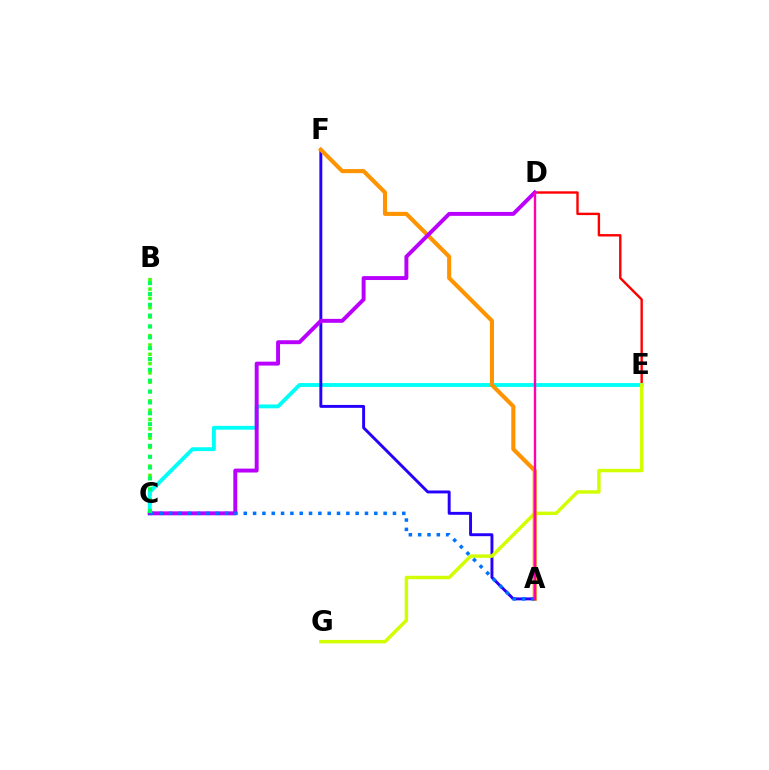{('B', 'C'): [{'color': '#3dff00', 'line_style': 'dotted', 'thickness': 2.53}, {'color': '#00ff5c', 'line_style': 'dotted', 'thickness': 2.95}], ('D', 'E'): [{'color': '#ff0000', 'line_style': 'solid', 'thickness': 1.73}], ('C', 'E'): [{'color': '#00fff6', 'line_style': 'solid', 'thickness': 2.77}], ('A', 'F'): [{'color': '#2500ff', 'line_style': 'solid', 'thickness': 2.1}, {'color': '#ff9400', 'line_style': 'solid', 'thickness': 2.95}], ('E', 'G'): [{'color': '#d1ff00', 'line_style': 'solid', 'thickness': 2.48}], ('C', 'D'): [{'color': '#b900ff', 'line_style': 'solid', 'thickness': 2.83}], ('A', 'C'): [{'color': '#0074ff', 'line_style': 'dotted', 'thickness': 2.53}], ('A', 'D'): [{'color': '#ff00ac', 'line_style': 'solid', 'thickness': 1.72}]}